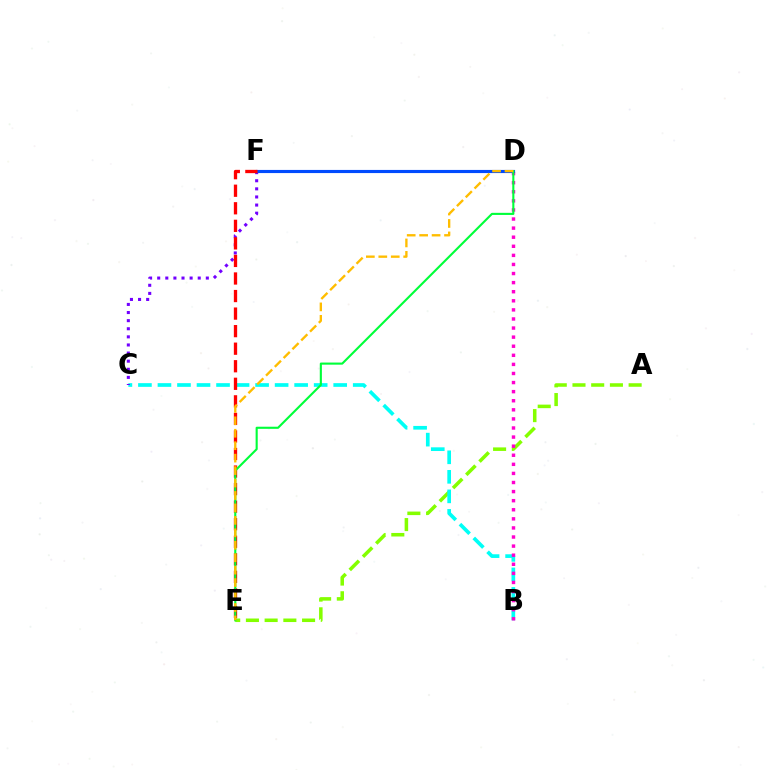{('A', 'E'): [{'color': '#84ff00', 'line_style': 'dashed', 'thickness': 2.54}], ('B', 'C'): [{'color': '#00fff6', 'line_style': 'dashed', 'thickness': 2.65}], ('C', 'F'): [{'color': '#7200ff', 'line_style': 'dotted', 'thickness': 2.2}], ('B', 'D'): [{'color': '#ff00cf', 'line_style': 'dotted', 'thickness': 2.47}], ('D', 'F'): [{'color': '#004bff', 'line_style': 'solid', 'thickness': 2.26}], ('E', 'F'): [{'color': '#ff0000', 'line_style': 'dashed', 'thickness': 2.38}], ('D', 'E'): [{'color': '#00ff39', 'line_style': 'solid', 'thickness': 1.52}, {'color': '#ffbd00', 'line_style': 'dashed', 'thickness': 1.69}]}